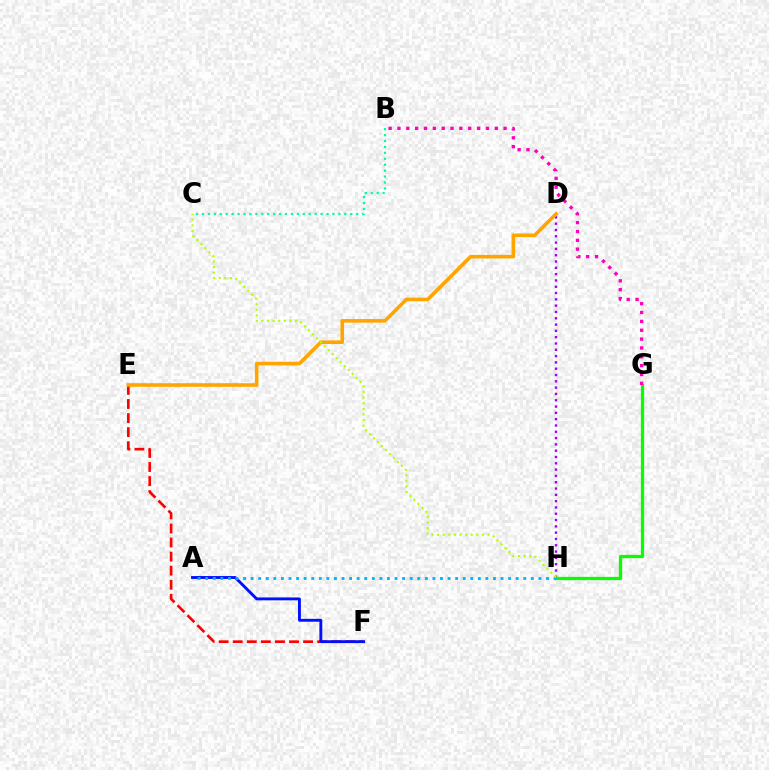{('D', 'H'): [{'color': '#9b00ff', 'line_style': 'dotted', 'thickness': 1.71}], ('E', 'F'): [{'color': '#ff0000', 'line_style': 'dashed', 'thickness': 1.91}], ('B', 'C'): [{'color': '#00ff9d', 'line_style': 'dotted', 'thickness': 1.61}], ('G', 'H'): [{'color': '#08ff00', 'line_style': 'solid', 'thickness': 2.34}], ('B', 'G'): [{'color': '#ff00bd', 'line_style': 'dotted', 'thickness': 2.4}], ('A', 'F'): [{'color': '#0010ff', 'line_style': 'solid', 'thickness': 2.07}], ('A', 'H'): [{'color': '#00b5ff', 'line_style': 'dotted', 'thickness': 2.06}], ('D', 'E'): [{'color': '#ffa500', 'line_style': 'solid', 'thickness': 2.58}], ('C', 'H'): [{'color': '#b3ff00', 'line_style': 'dotted', 'thickness': 1.53}]}